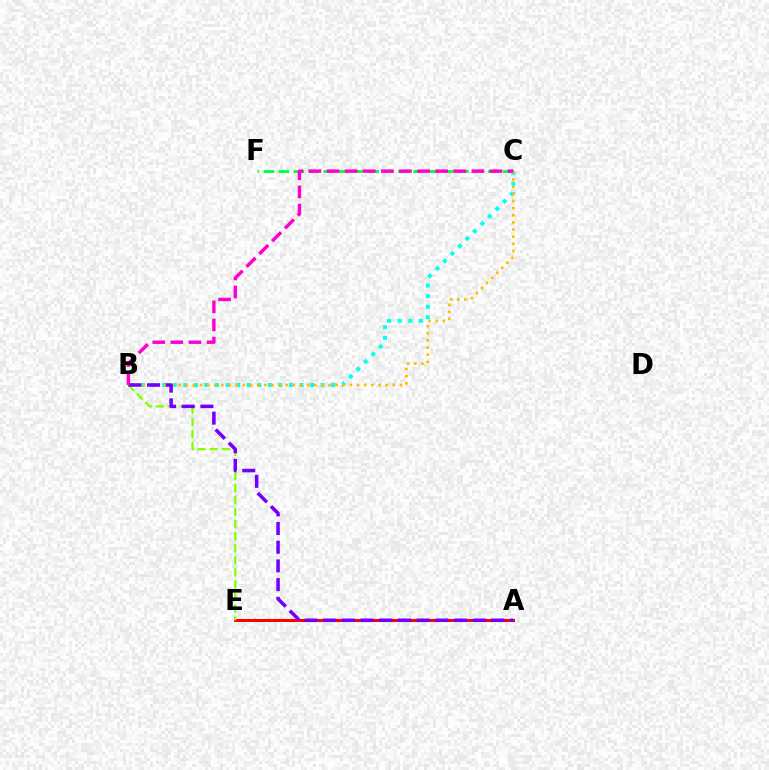{('B', 'C'): [{'color': '#00fff6', 'line_style': 'dotted', 'thickness': 2.87}, {'color': '#ffbd00', 'line_style': 'dotted', 'thickness': 1.94}, {'color': '#ff00cf', 'line_style': 'dashed', 'thickness': 2.46}], ('A', 'E'): [{'color': '#004bff', 'line_style': 'dotted', 'thickness': 1.87}, {'color': '#ff0000', 'line_style': 'solid', 'thickness': 2.17}], ('C', 'F'): [{'color': '#00ff39', 'line_style': 'dashed', 'thickness': 2.03}], ('B', 'E'): [{'color': '#84ff00', 'line_style': 'dashed', 'thickness': 1.64}], ('A', 'B'): [{'color': '#7200ff', 'line_style': 'dashed', 'thickness': 2.54}]}